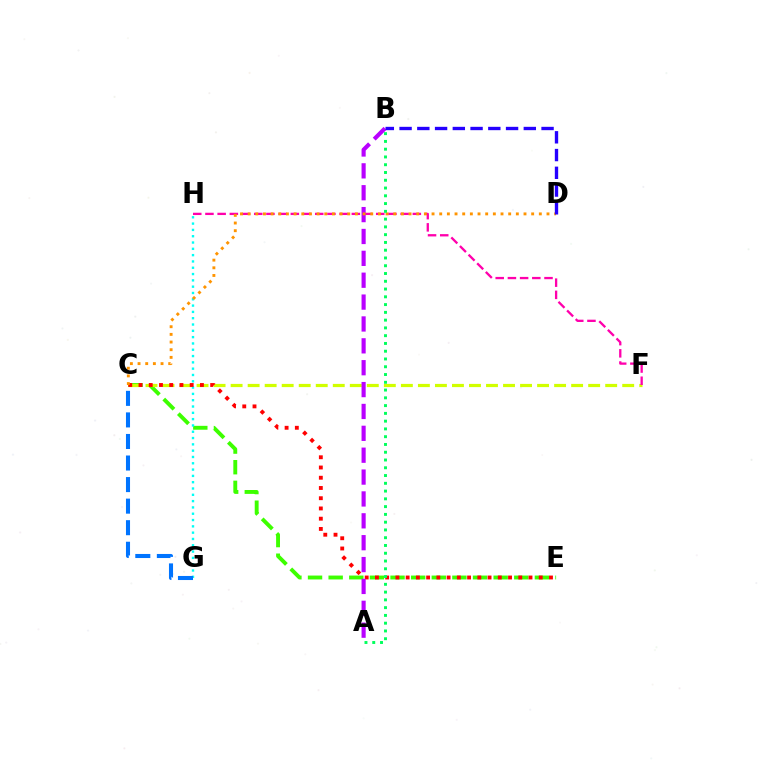{('C', 'E'): [{'color': '#3dff00', 'line_style': 'dashed', 'thickness': 2.8}, {'color': '#ff0000', 'line_style': 'dotted', 'thickness': 2.78}], ('C', 'F'): [{'color': '#d1ff00', 'line_style': 'dashed', 'thickness': 2.31}], ('F', 'H'): [{'color': '#ff00ac', 'line_style': 'dashed', 'thickness': 1.66}], ('G', 'H'): [{'color': '#00fff6', 'line_style': 'dotted', 'thickness': 1.71}], ('C', 'G'): [{'color': '#0074ff', 'line_style': 'dashed', 'thickness': 2.93}], ('A', 'B'): [{'color': '#b900ff', 'line_style': 'dashed', 'thickness': 2.97}, {'color': '#00ff5c', 'line_style': 'dotted', 'thickness': 2.11}], ('C', 'D'): [{'color': '#ff9400', 'line_style': 'dotted', 'thickness': 2.08}], ('B', 'D'): [{'color': '#2500ff', 'line_style': 'dashed', 'thickness': 2.41}]}